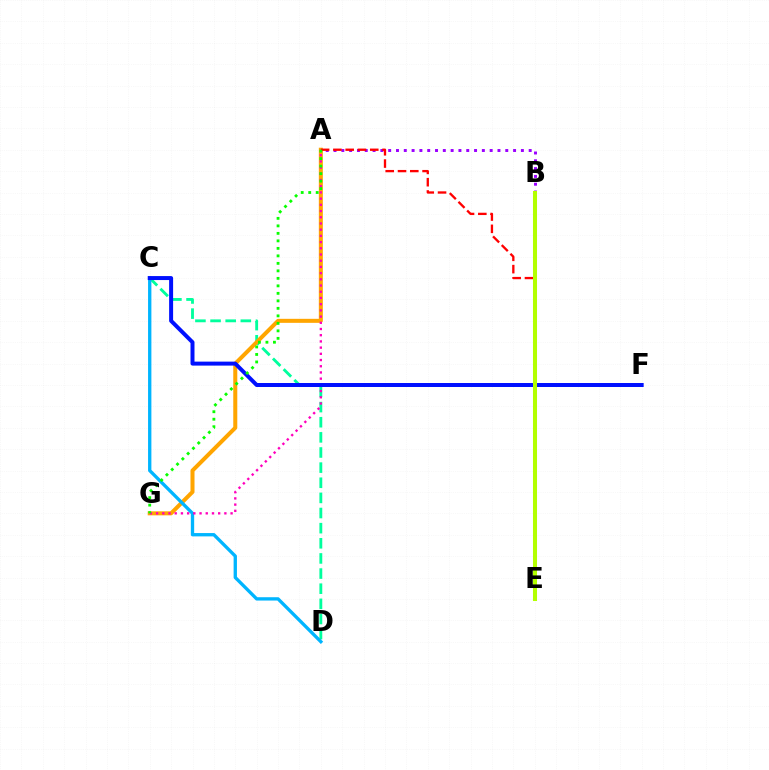{('C', 'D'): [{'color': '#00ff9d', 'line_style': 'dashed', 'thickness': 2.06}, {'color': '#00b5ff', 'line_style': 'solid', 'thickness': 2.4}], ('A', 'B'): [{'color': '#9b00ff', 'line_style': 'dotted', 'thickness': 2.12}], ('A', 'G'): [{'color': '#ffa500', 'line_style': 'solid', 'thickness': 2.9}, {'color': '#ff00bd', 'line_style': 'dotted', 'thickness': 1.69}, {'color': '#08ff00', 'line_style': 'dotted', 'thickness': 2.04}], ('C', 'F'): [{'color': '#0010ff', 'line_style': 'solid', 'thickness': 2.87}], ('A', 'E'): [{'color': '#ff0000', 'line_style': 'dashed', 'thickness': 1.67}], ('B', 'E'): [{'color': '#b3ff00', 'line_style': 'solid', 'thickness': 2.91}]}